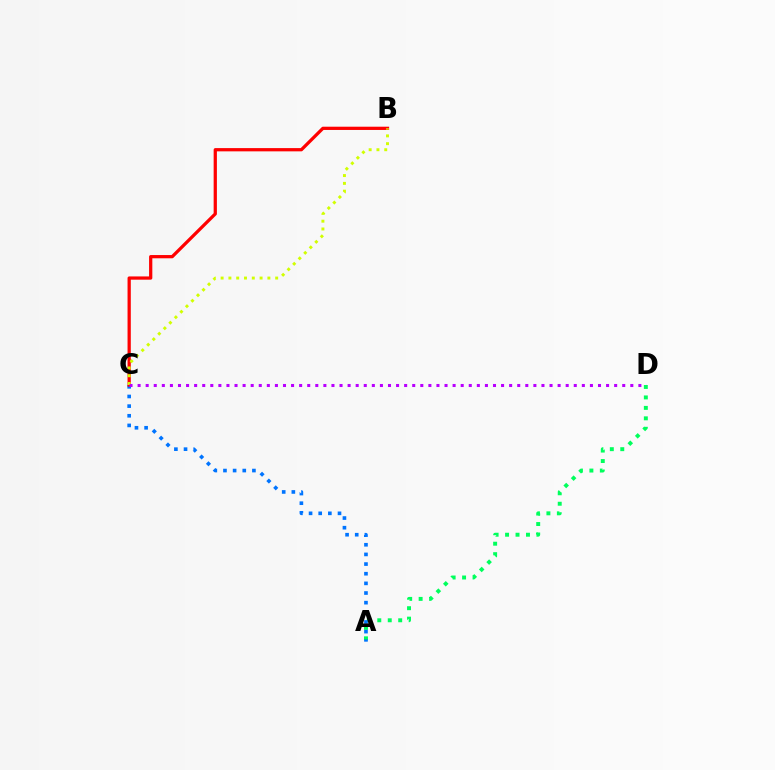{('A', 'D'): [{'color': '#00ff5c', 'line_style': 'dotted', 'thickness': 2.84}], ('A', 'C'): [{'color': '#0074ff', 'line_style': 'dotted', 'thickness': 2.62}], ('B', 'C'): [{'color': '#ff0000', 'line_style': 'solid', 'thickness': 2.34}, {'color': '#d1ff00', 'line_style': 'dotted', 'thickness': 2.12}], ('C', 'D'): [{'color': '#b900ff', 'line_style': 'dotted', 'thickness': 2.19}]}